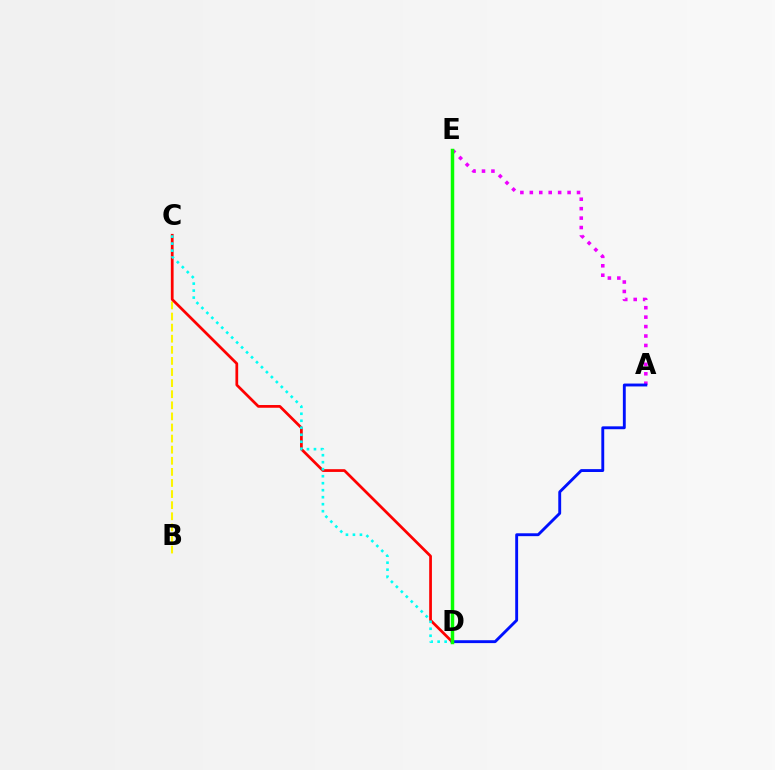{('B', 'C'): [{'color': '#fcf500', 'line_style': 'dashed', 'thickness': 1.51}], ('C', 'D'): [{'color': '#ff0000', 'line_style': 'solid', 'thickness': 1.97}, {'color': '#00fff6', 'line_style': 'dotted', 'thickness': 1.9}], ('A', 'E'): [{'color': '#ee00ff', 'line_style': 'dotted', 'thickness': 2.56}], ('A', 'D'): [{'color': '#0010ff', 'line_style': 'solid', 'thickness': 2.07}], ('D', 'E'): [{'color': '#08ff00', 'line_style': 'solid', 'thickness': 2.5}]}